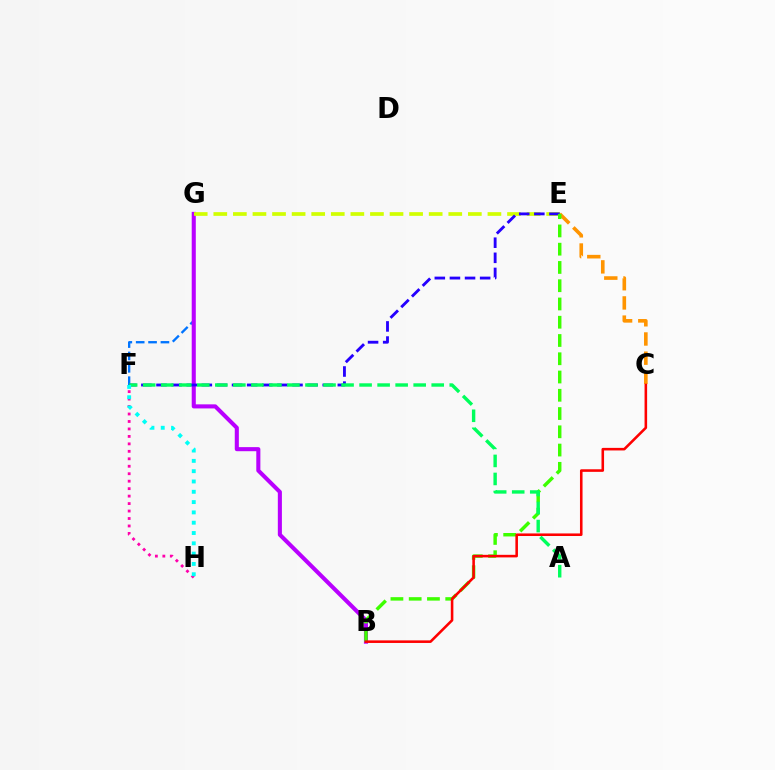{('C', 'E'): [{'color': '#ff9400', 'line_style': 'dashed', 'thickness': 2.61}], ('F', 'G'): [{'color': '#0074ff', 'line_style': 'dashed', 'thickness': 1.68}], ('B', 'G'): [{'color': '#b900ff', 'line_style': 'solid', 'thickness': 2.93}], ('E', 'G'): [{'color': '#d1ff00', 'line_style': 'dashed', 'thickness': 2.66}], ('E', 'F'): [{'color': '#2500ff', 'line_style': 'dashed', 'thickness': 2.05}], ('B', 'E'): [{'color': '#3dff00', 'line_style': 'dashed', 'thickness': 2.48}], ('F', 'H'): [{'color': '#ff00ac', 'line_style': 'dotted', 'thickness': 2.03}, {'color': '#00fff6', 'line_style': 'dotted', 'thickness': 2.8}], ('B', 'C'): [{'color': '#ff0000', 'line_style': 'solid', 'thickness': 1.85}], ('A', 'F'): [{'color': '#00ff5c', 'line_style': 'dashed', 'thickness': 2.45}]}